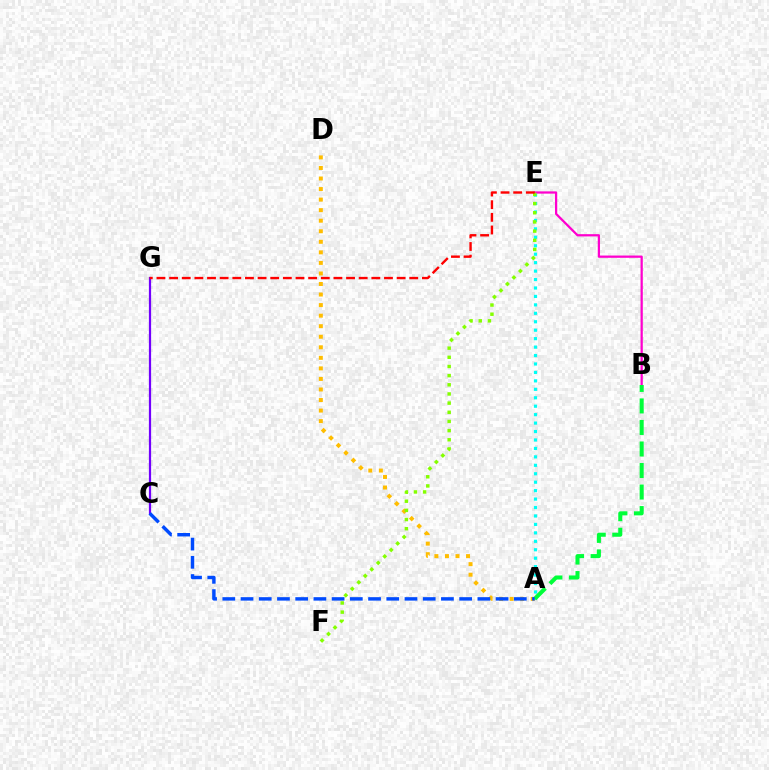{('A', 'E'): [{'color': '#00fff6', 'line_style': 'dotted', 'thickness': 2.29}], ('B', 'E'): [{'color': '#ff00cf', 'line_style': 'solid', 'thickness': 1.62}], ('C', 'G'): [{'color': '#7200ff', 'line_style': 'solid', 'thickness': 1.6}], ('A', 'D'): [{'color': '#ffbd00', 'line_style': 'dotted', 'thickness': 2.87}], ('A', 'B'): [{'color': '#00ff39', 'line_style': 'dashed', 'thickness': 2.92}], ('E', 'F'): [{'color': '#84ff00', 'line_style': 'dotted', 'thickness': 2.49}], ('A', 'C'): [{'color': '#004bff', 'line_style': 'dashed', 'thickness': 2.47}], ('E', 'G'): [{'color': '#ff0000', 'line_style': 'dashed', 'thickness': 1.72}]}